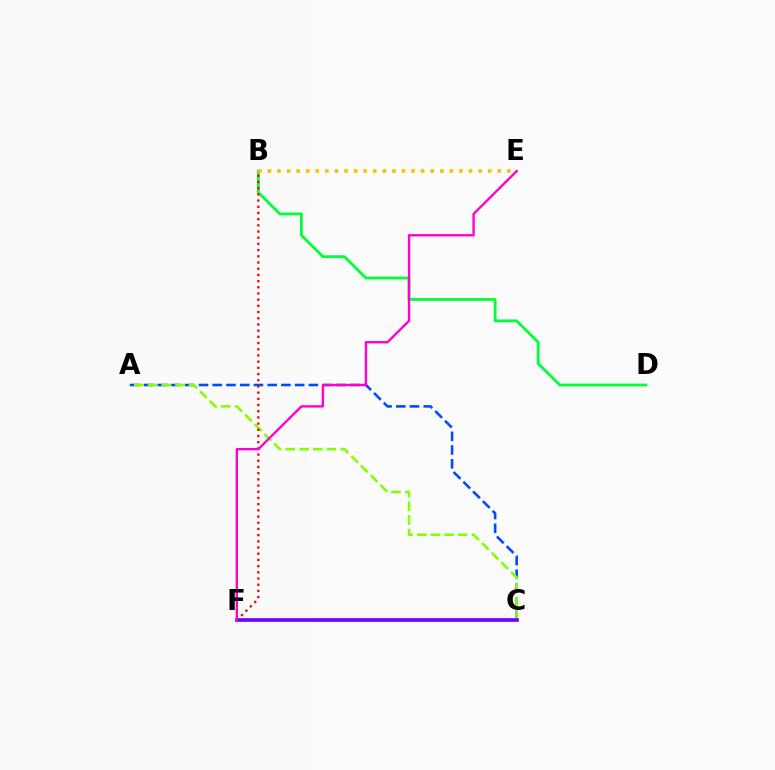{('B', 'D'): [{'color': '#00ff39', 'line_style': 'solid', 'thickness': 2.01}], ('B', 'E'): [{'color': '#ffbd00', 'line_style': 'dotted', 'thickness': 2.6}], ('A', 'C'): [{'color': '#004bff', 'line_style': 'dashed', 'thickness': 1.87}, {'color': '#84ff00', 'line_style': 'dashed', 'thickness': 1.86}], ('C', 'F'): [{'color': '#00fff6', 'line_style': 'solid', 'thickness': 1.71}, {'color': '#7200ff', 'line_style': 'solid', 'thickness': 2.61}], ('B', 'F'): [{'color': '#ff0000', 'line_style': 'dotted', 'thickness': 1.68}], ('E', 'F'): [{'color': '#ff00cf', 'line_style': 'solid', 'thickness': 1.71}]}